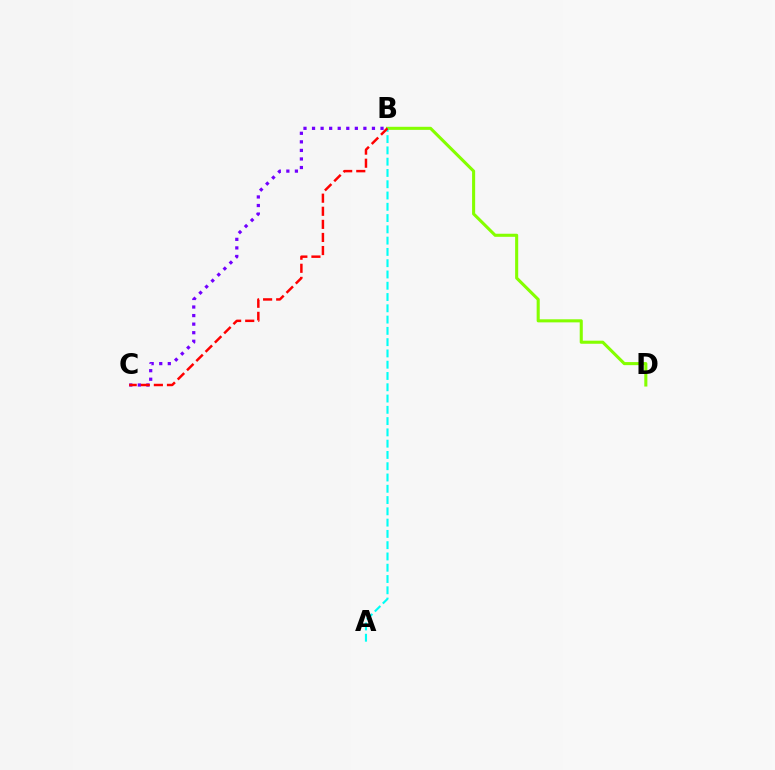{('B', 'D'): [{'color': '#84ff00', 'line_style': 'solid', 'thickness': 2.22}], ('A', 'B'): [{'color': '#00fff6', 'line_style': 'dashed', 'thickness': 1.53}], ('B', 'C'): [{'color': '#7200ff', 'line_style': 'dotted', 'thickness': 2.33}, {'color': '#ff0000', 'line_style': 'dashed', 'thickness': 1.78}]}